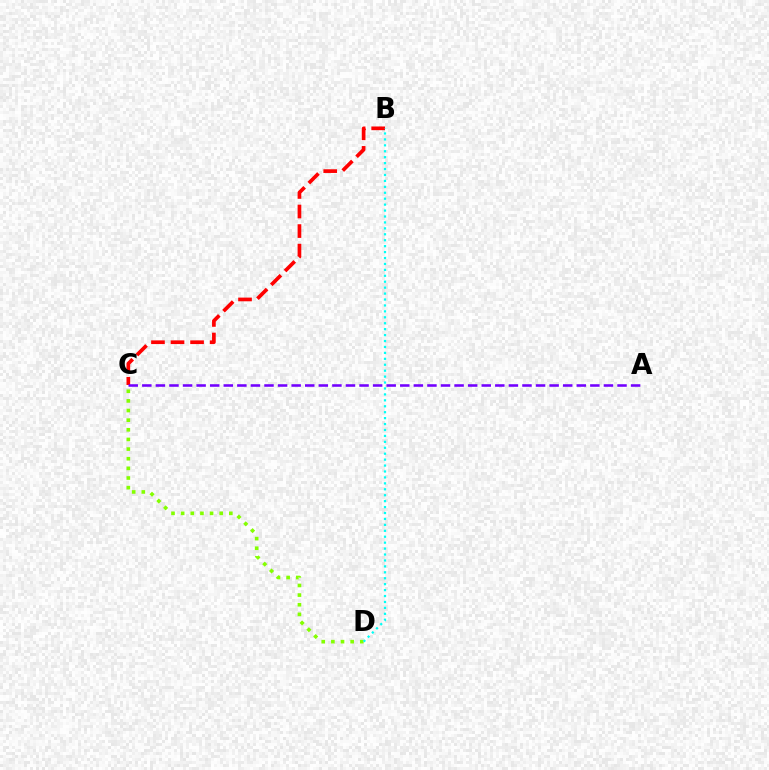{('B', 'C'): [{'color': '#ff0000', 'line_style': 'dashed', 'thickness': 2.66}], ('C', 'D'): [{'color': '#84ff00', 'line_style': 'dotted', 'thickness': 2.62}], ('B', 'D'): [{'color': '#00fff6', 'line_style': 'dotted', 'thickness': 1.61}], ('A', 'C'): [{'color': '#7200ff', 'line_style': 'dashed', 'thickness': 1.84}]}